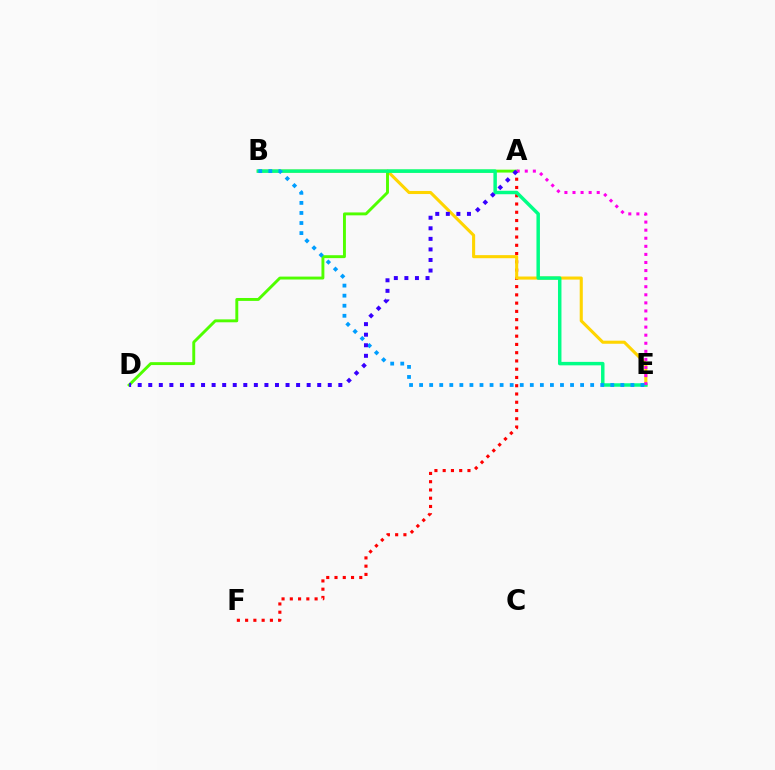{('A', 'F'): [{'color': '#ff0000', 'line_style': 'dotted', 'thickness': 2.24}], ('B', 'E'): [{'color': '#ffd500', 'line_style': 'solid', 'thickness': 2.22}, {'color': '#00ff86', 'line_style': 'solid', 'thickness': 2.49}, {'color': '#009eff', 'line_style': 'dotted', 'thickness': 2.73}], ('A', 'D'): [{'color': '#4fff00', 'line_style': 'solid', 'thickness': 2.1}, {'color': '#3700ff', 'line_style': 'dotted', 'thickness': 2.87}], ('A', 'E'): [{'color': '#ff00ed', 'line_style': 'dotted', 'thickness': 2.19}]}